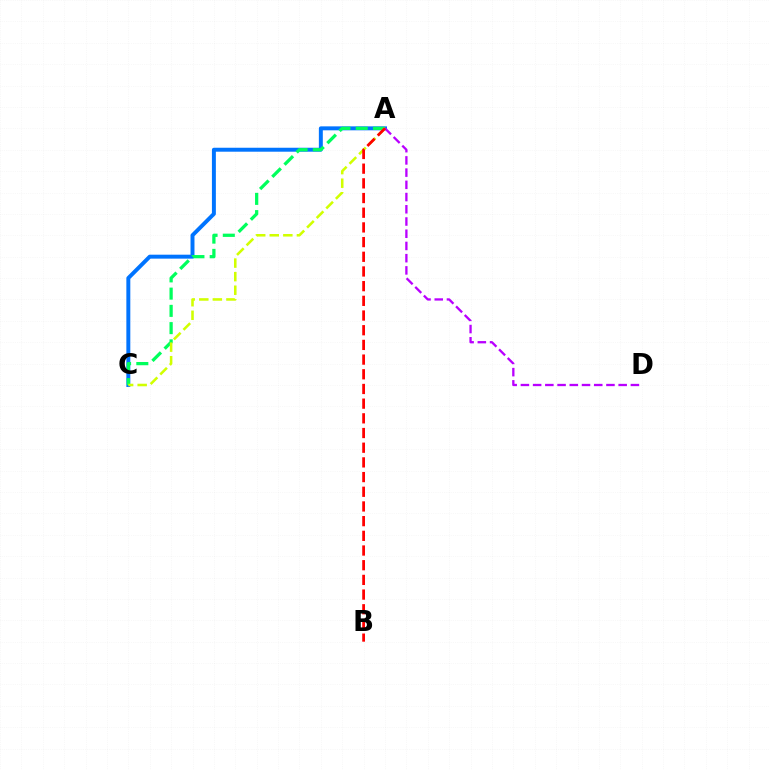{('A', 'C'): [{'color': '#0074ff', 'line_style': 'solid', 'thickness': 2.85}, {'color': '#00ff5c', 'line_style': 'dashed', 'thickness': 2.34}, {'color': '#d1ff00', 'line_style': 'dashed', 'thickness': 1.84}], ('A', 'D'): [{'color': '#b900ff', 'line_style': 'dashed', 'thickness': 1.66}], ('A', 'B'): [{'color': '#ff0000', 'line_style': 'dashed', 'thickness': 2.0}]}